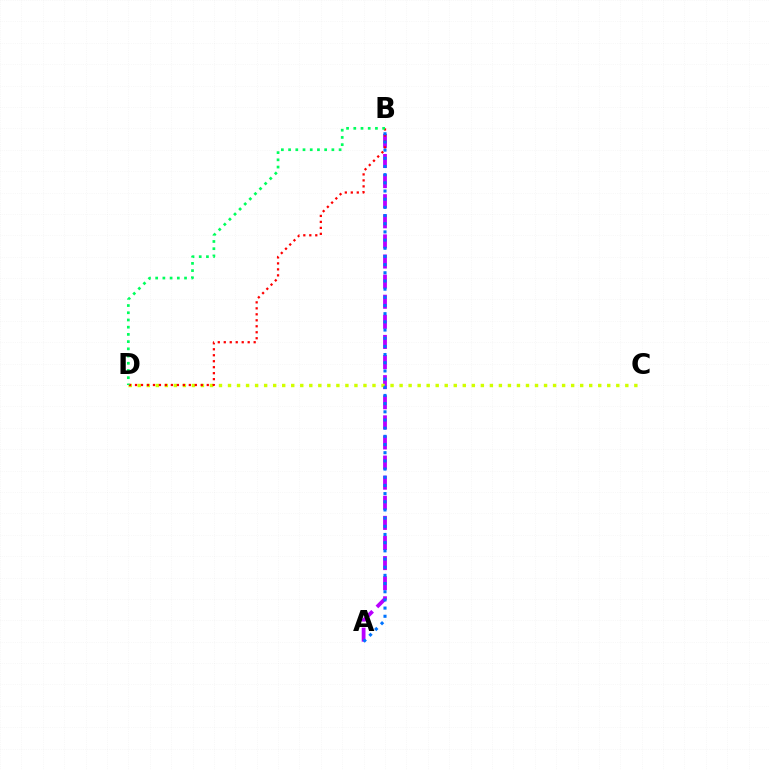{('A', 'B'): [{'color': '#b900ff', 'line_style': 'dashed', 'thickness': 2.73}, {'color': '#0074ff', 'line_style': 'dotted', 'thickness': 2.22}], ('C', 'D'): [{'color': '#d1ff00', 'line_style': 'dotted', 'thickness': 2.45}], ('B', 'D'): [{'color': '#ff0000', 'line_style': 'dotted', 'thickness': 1.62}, {'color': '#00ff5c', 'line_style': 'dotted', 'thickness': 1.96}]}